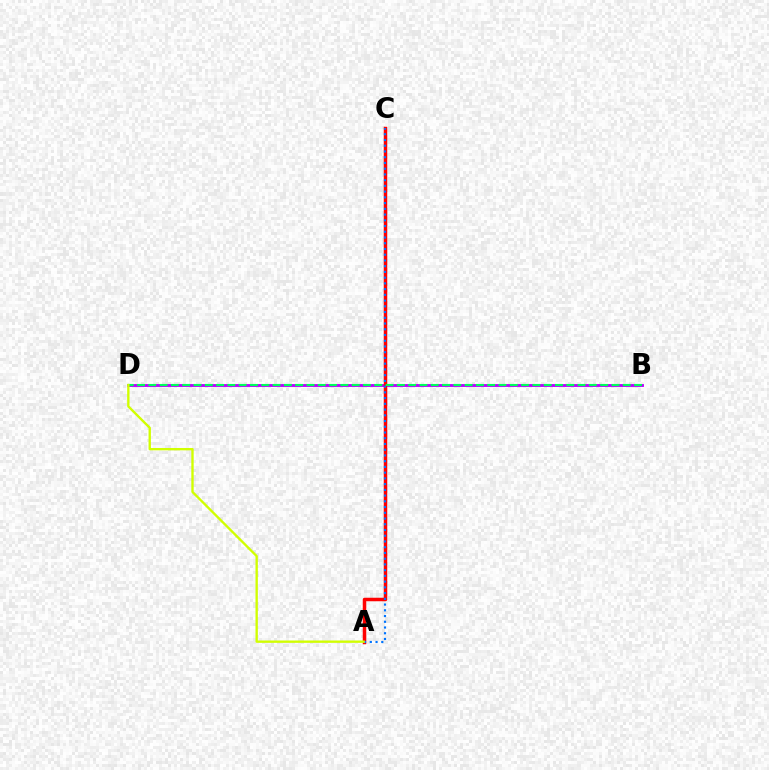{('B', 'D'): [{'color': '#b900ff', 'line_style': 'solid', 'thickness': 2.05}, {'color': '#00ff5c', 'line_style': 'dashed', 'thickness': 1.53}], ('A', 'C'): [{'color': '#ff0000', 'line_style': 'solid', 'thickness': 2.52}, {'color': '#0074ff', 'line_style': 'dotted', 'thickness': 1.56}], ('A', 'D'): [{'color': '#d1ff00', 'line_style': 'solid', 'thickness': 1.7}]}